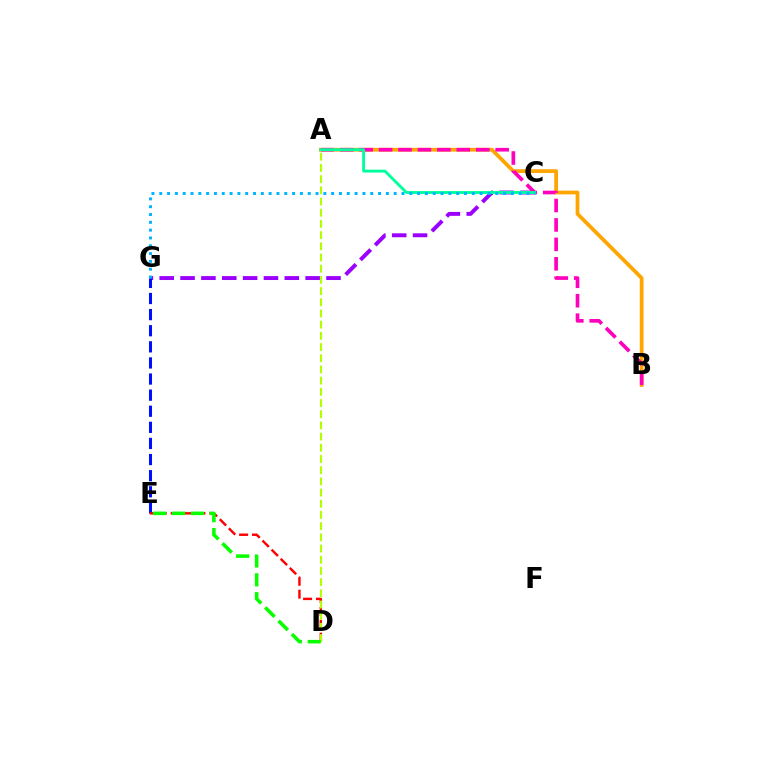{('C', 'G'): [{'color': '#9b00ff', 'line_style': 'dashed', 'thickness': 2.83}, {'color': '#00b5ff', 'line_style': 'dotted', 'thickness': 2.12}], ('E', 'G'): [{'color': '#0010ff', 'line_style': 'dashed', 'thickness': 2.19}], ('A', 'B'): [{'color': '#ffa500', 'line_style': 'solid', 'thickness': 2.7}, {'color': '#ff00bd', 'line_style': 'dashed', 'thickness': 2.64}], ('D', 'E'): [{'color': '#ff0000', 'line_style': 'dashed', 'thickness': 1.75}, {'color': '#08ff00', 'line_style': 'dashed', 'thickness': 2.56}], ('A', 'D'): [{'color': '#b3ff00', 'line_style': 'dashed', 'thickness': 1.52}], ('A', 'C'): [{'color': '#00ff9d', 'line_style': 'solid', 'thickness': 2.07}]}